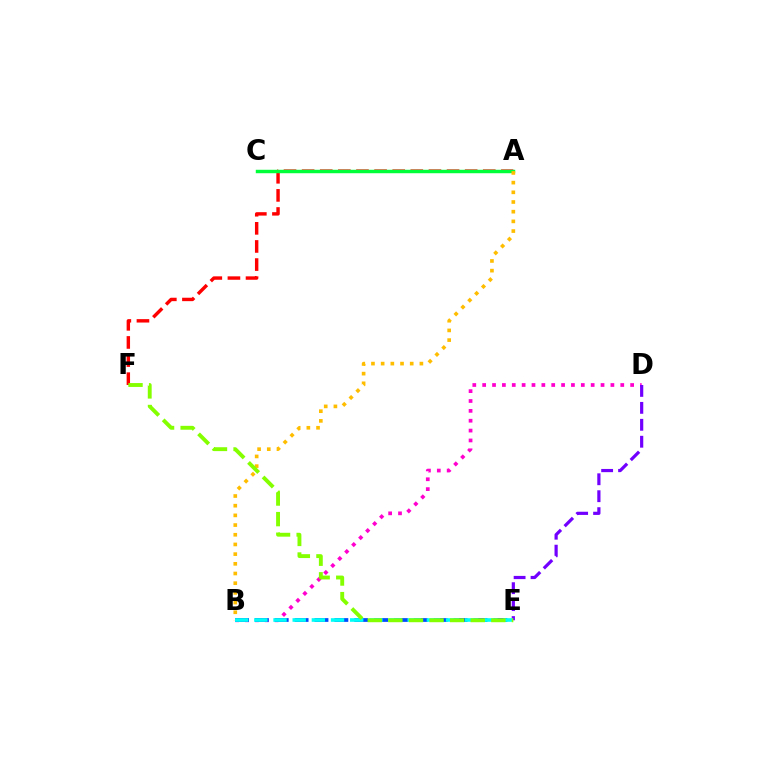{('A', 'F'): [{'color': '#ff0000', 'line_style': 'dashed', 'thickness': 2.46}], ('A', 'C'): [{'color': '#00ff39', 'line_style': 'solid', 'thickness': 2.47}], ('A', 'B'): [{'color': '#ffbd00', 'line_style': 'dotted', 'thickness': 2.63}], ('B', 'D'): [{'color': '#ff00cf', 'line_style': 'dotted', 'thickness': 2.68}], ('D', 'E'): [{'color': '#7200ff', 'line_style': 'dashed', 'thickness': 2.3}], ('B', 'E'): [{'color': '#004bff', 'line_style': 'dashed', 'thickness': 2.7}, {'color': '#00fff6', 'line_style': 'dashed', 'thickness': 2.6}], ('E', 'F'): [{'color': '#84ff00', 'line_style': 'dashed', 'thickness': 2.8}]}